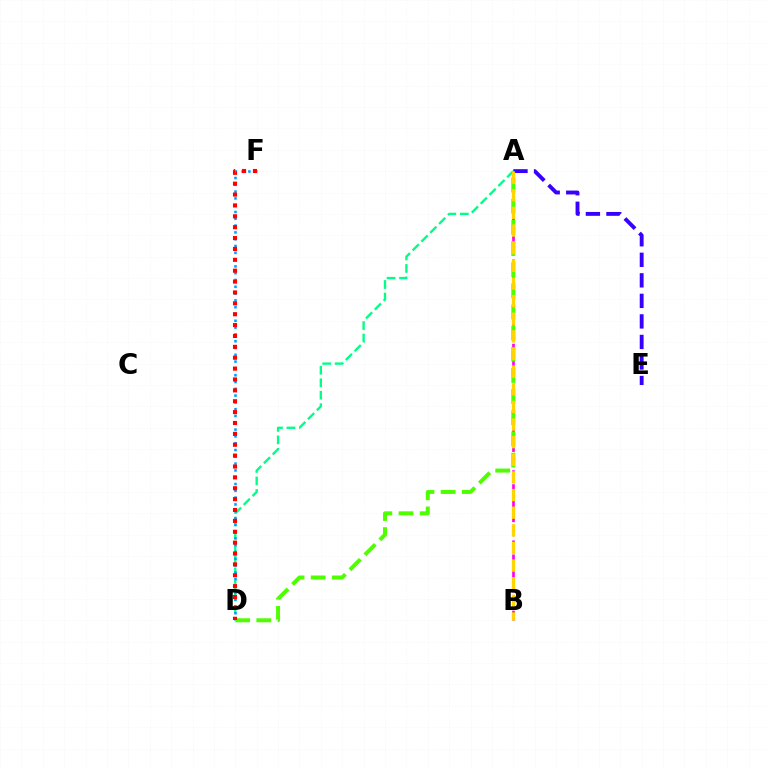{('A', 'B'): [{'color': '#ff00ed', 'line_style': 'dashed', 'thickness': 1.91}, {'color': '#ffd500', 'line_style': 'dashed', 'thickness': 2.4}], ('A', 'E'): [{'color': '#3700ff', 'line_style': 'dashed', 'thickness': 2.79}], ('A', 'D'): [{'color': '#00ff86', 'line_style': 'dashed', 'thickness': 1.7}, {'color': '#4fff00', 'line_style': 'dashed', 'thickness': 2.87}], ('D', 'F'): [{'color': '#009eff', 'line_style': 'dotted', 'thickness': 1.85}, {'color': '#ff0000', 'line_style': 'dotted', 'thickness': 2.96}]}